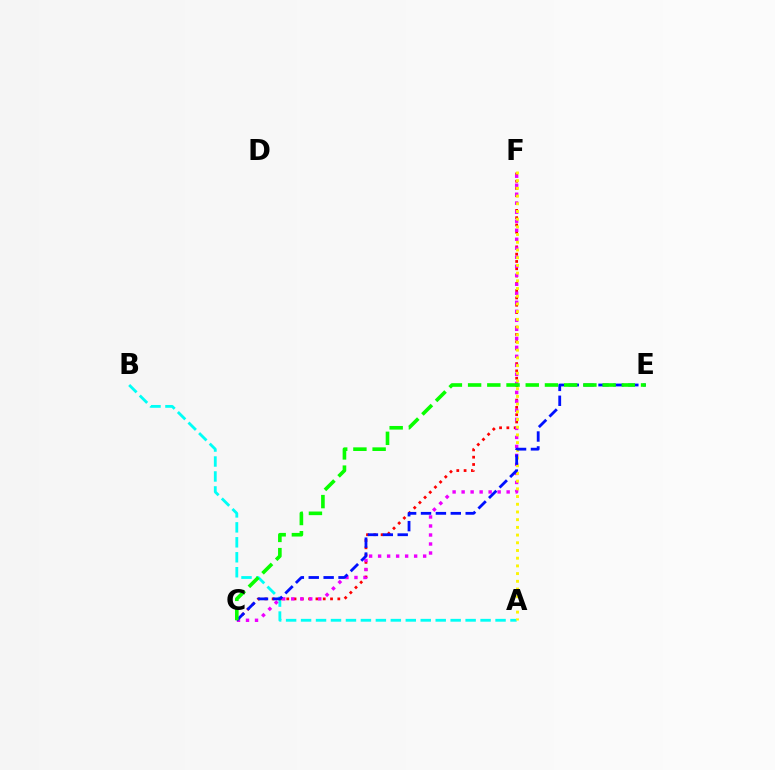{('A', 'B'): [{'color': '#00fff6', 'line_style': 'dashed', 'thickness': 2.03}], ('C', 'F'): [{'color': '#ff0000', 'line_style': 'dotted', 'thickness': 1.98}, {'color': '#ee00ff', 'line_style': 'dotted', 'thickness': 2.45}], ('A', 'F'): [{'color': '#fcf500', 'line_style': 'dotted', 'thickness': 2.09}], ('C', 'E'): [{'color': '#0010ff', 'line_style': 'dashed', 'thickness': 2.02}, {'color': '#08ff00', 'line_style': 'dashed', 'thickness': 2.61}]}